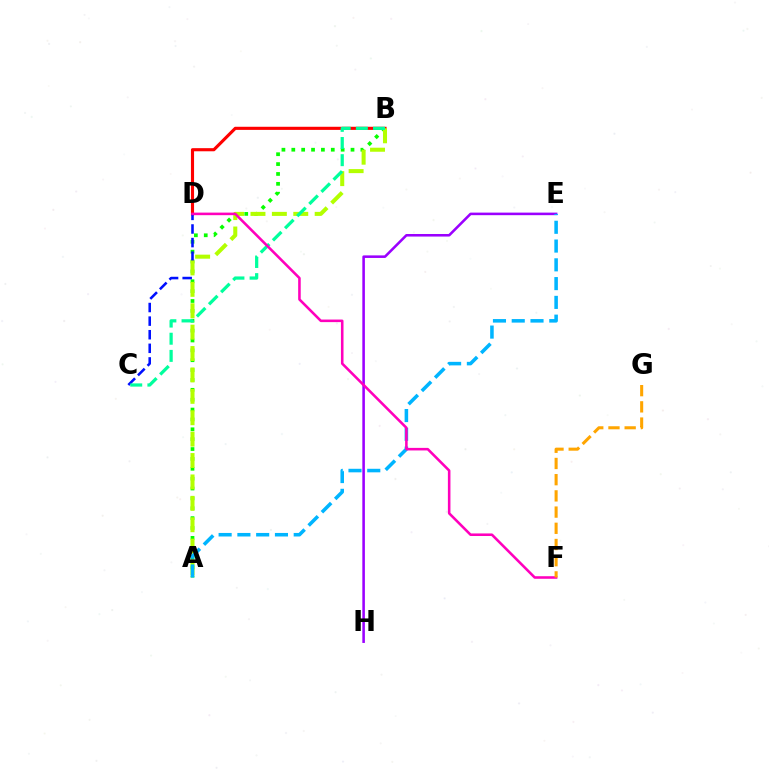{('E', 'H'): [{'color': '#9b00ff', 'line_style': 'solid', 'thickness': 1.85}], ('B', 'D'): [{'color': '#ff0000', 'line_style': 'solid', 'thickness': 2.25}], ('A', 'B'): [{'color': '#08ff00', 'line_style': 'dotted', 'thickness': 2.68}, {'color': '#b3ff00', 'line_style': 'dashed', 'thickness': 2.91}], ('C', 'D'): [{'color': '#0010ff', 'line_style': 'dashed', 'thickness': 1.85}], ('B', 'C'): [{'color': '#00ff9d', 'line_style': 'dashed', 'thickness': 2.33}], ('A', 'E'): [{'color': '#00b5ff', 'line_style': 'dashed', 'thickness': 2.55}], ('D', 'F'): [{'color': '#ff00bd', 'line_style': 'solid', 'thickness': 1.85}], ('F', 'G'): [{'color': '#ffa500', 'line_style': 'dashed', 'thickness': 2.2}]}